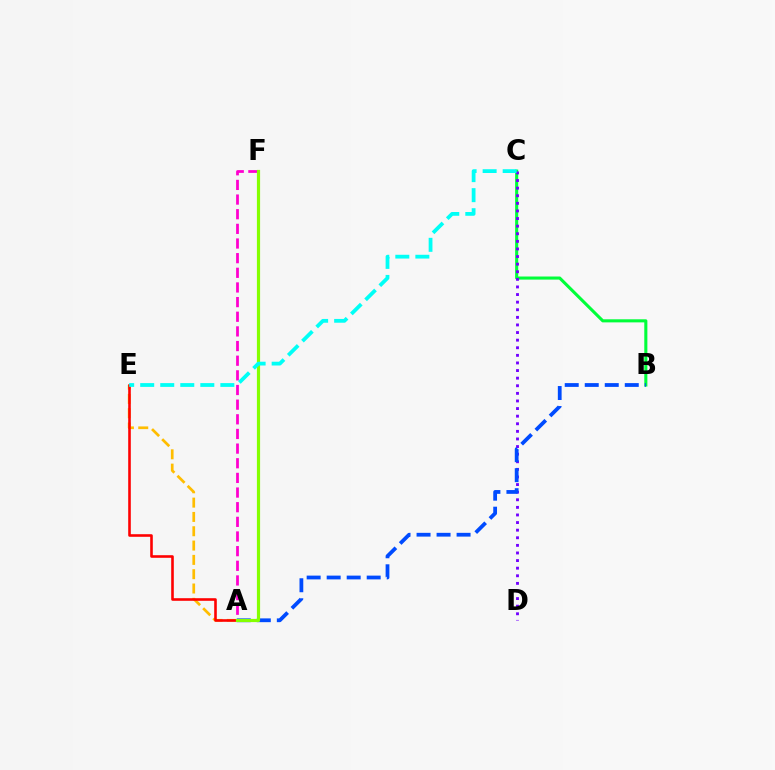{('B', 'C'): [{'color': '#00ff39', 'line_style': 'solid', 'thickness': 2.22}], ('C', 'D'): [{'color': '#7200ff', 'line_style': 'dotted', 'thickness': 2.07}], ('A', 'F'): [{'color': '#ff00cf', 'line_style': 'dashed', 'thickness': 1.99}, {'color': '#84ff00', 'line_style': 'solid', 'thickness': 2.3}], ('A', 'B'): [{'color': '#004bff', 'line_style': 'dashed', 'thickness': 2.72}], ('A', 'E'): [{'color': '#ffbd00', 'line_style': 'dashed', 'thickness': 1.94}, {'color': '#ff0000', 'line_style': 'solid', 'thickness': 1.87}], ('C', 'E'): [{'color': '#00fff6', 'line_style': 'dashed', 'thickness': 2.72}]}